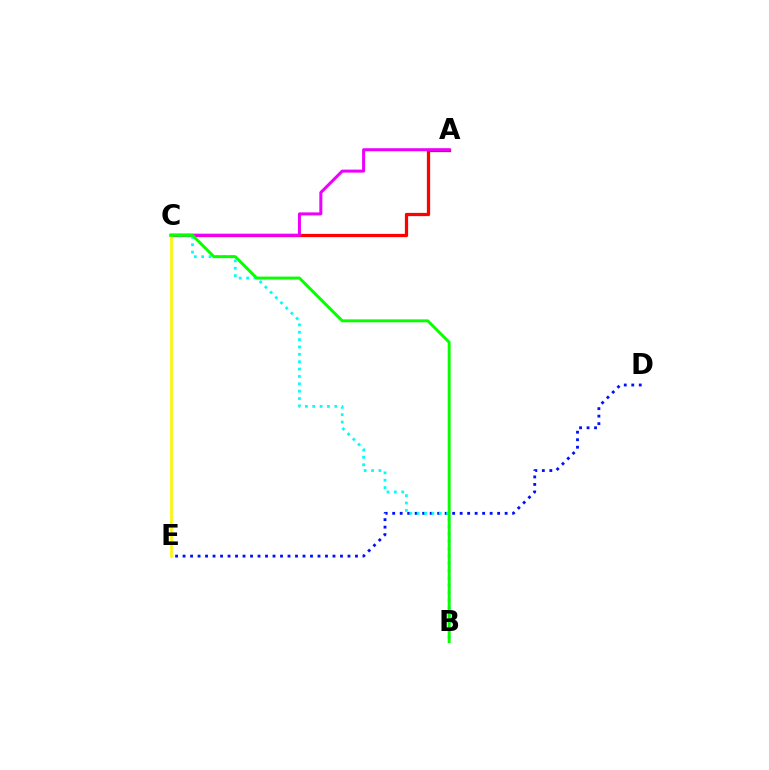{('A', 'C'): [{'color': '#ff0000', 'line_style': 'solid', 'thickness': 2.35}, {'color': '#ee00ff', 'line_style': 'solid', 'thickness': 2.17}], ('D', 'E'): [{'color': '#0010ff', 'line_style': 'dotted', 'thickness': 2.04}], ('B', 'C'): [{'color': '#00fff6', 'line_style': 'dotted', 'thickness': 2.0}, {'color': '#08ff00', 'line_style': 'solid', 'thickness': 2.11}], ('C', 'E'): [{'color': '#fcf500', 'line_style': 'solid', 'thickness': 1.9}]}